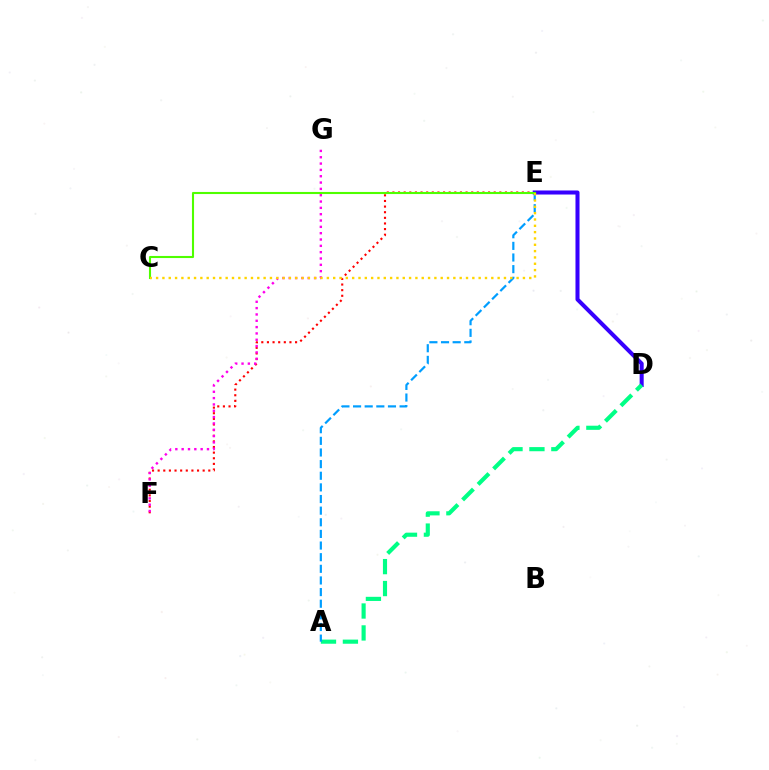{('E', 'F'): [{'color': '#ff0000', 'line_style': 'dotted', 'thickness': 1.53}], ('D', 'E'): [{'color': '#3700ff', 'line_style': 'solid', 'thickness': 2.91}], ('A', 'D'): [{'color': '#00ff86', 'line_style': 'dashed', 'thickness': 2.98}], ('A', 'E'): [{'color': '#009eff', 'line_style': 'dashed', 'thickness': 1.58}], ('F', 'G'): [{'color': '#ff00ed', 'line_style': 'dotted', 'thickness': 1.72}], ('C', 'E'): [{'color': '#4fff00', 'line_style': 'solid', 'thickness': 1.51}, {'color': '#ffd500', 'line_style': 'dotted', 'thickness': 1.72}]}